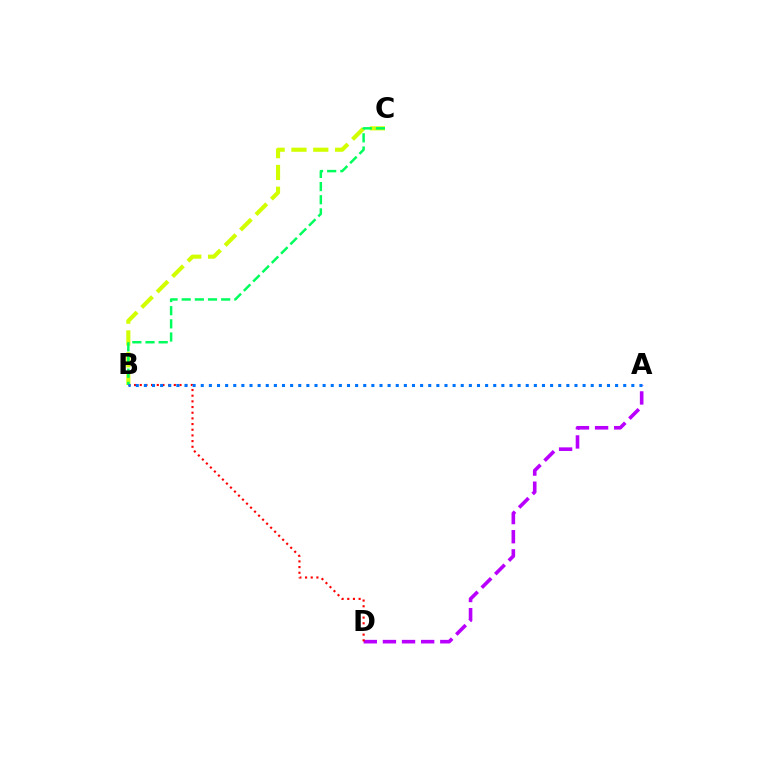{('A', 'D'): [{'color': '#b900ff', 'line_style': 'dashed', 'thickness': 2.6}], ('B', 'D'): [{'color': '#ff0000', 'line_style': 'dotted', 'thickness': 1.54}], ('B', 'C'): [{'color': '#d1ff00', 'line_style': 'dashed', 'thickness': 2.96}, {'color': '#00ff5c', 'line_style': 'dashed', 'thickness': 1.79}], ('A', 'B'): [{'color': '#0074ff', 'line_style': 'dotted', 'thickness': 2.21}]}